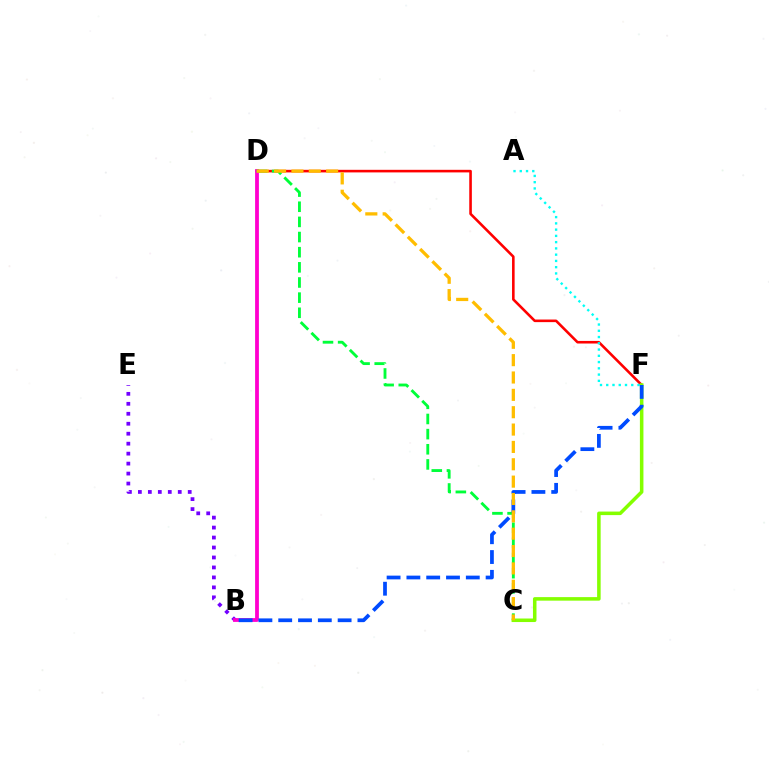{('D', 'F'): [{'color': '#ff0000', 'line_style': 'solid', 'thickness': 1.87}], ('B', 'E'): [{'color': '#7200ff', 'line_style': 'dotted', 'thickness': 2.71}], ('B', 'D'): [{'color': '#ff00cf', 'line_style': 'solid', 'thickness': 2.73}], ('C', 'D'): [{'color': '#00ff39', 'line_style': 'dashed', 'thickness': 2.06}, {'color': '#ffbd00', 'line_style': 'dashed', 'thickness': 2.36}], ('C', 'F'): [{'color': '#84ff00', 'line_style': 'solid', 'thickness': 2.54}], ('A', 'F'): [{'color': '#00fff6', 'line_style': 'dotted', 'thickness': 1.7}], ('B', 'F'): [{'color': '#004bff', 'line_style': 'dashed', 'thickness': 2.69}]}